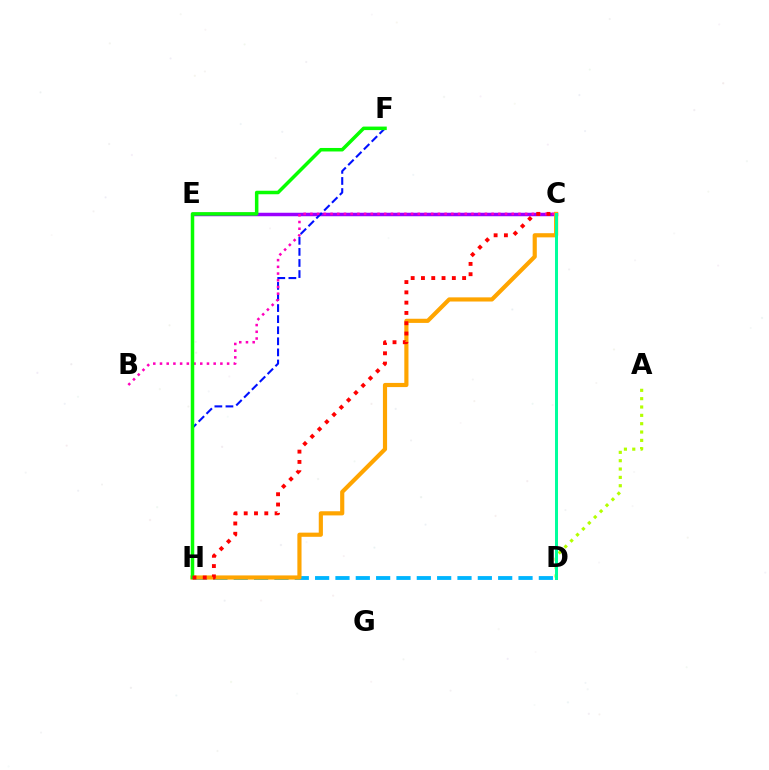{('A', 'D'): [{'color': '#b3ff00', 'line_style': 'dotted', 'thickness': 2.27}], ('D', 'H'): [{'color': '#00b5ff', 'line_style': 'dashed', 'thickness': 2.76}], ('C', 'E'): [{'color': '#9b00ff', 'line_style': 'solid', 'thickness': 2.51}], ('F', 'H'): [{'color': '#0010ff', 'line_style': 'dashed', 'thickness': 1.51}, {'color': '#08ff00', 'line_style': 'solid', 'thickness': 2.53}], ('C', 'H'): [{'color': '#ffa500', 'line_style': 'solid', 'thickness': 2.99}, {'color': '#ff0000', 'line_style': 'dotted', 'thickness': 2.8}], ('B', 'C'): [{'color': '#ff00bd', 'line_style': 'dotted', 'thickness': 1.82}], ('C', 'D'): [{'color': '#00ff9d', 'line_style': 'solid', 'thickness': 2.16}]}